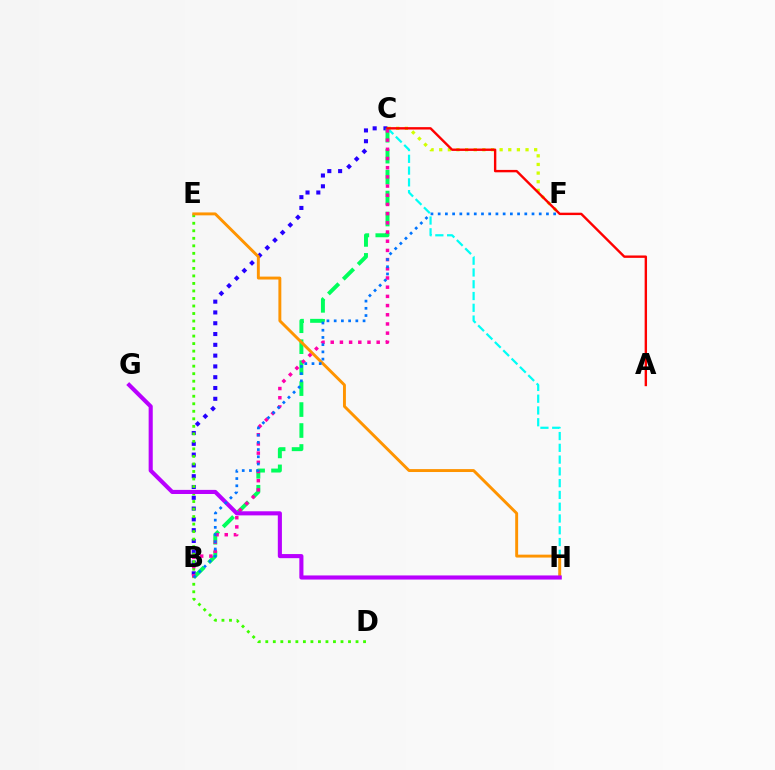{('B', 'C'): [{'color': '#2500ff', 'line_style': 'dotted', 'thickness': 2.93}, {'color': '#00ff5c', 'line_style': 'dashed', 'thickness': 2.85}, {'color': '#ff00ac', 'line_style': 'dotted', 'thickness': 2.5}], ('C', 'F'): [{'color': '#d1ff00', 'line_style': 'dotted', 'thickness': 2.34}], ('C', 'H'): [{'color': '#00fff6', 'line_style': 'dashed', 'thickness': 1.6}], ('D', 'E'): [{'color': '#3dff00', 'line_style': 'dotted', 'thickness': 2.04}], ('E', 'H'): [{'color': '#ff9400', 'line_style': 'solid', 'thickness': 2.1}], ('A', 'C'): [{'color': '#ff0000', 'line_style': 'solid', 'thickness': 1.72}], ('G', 'H'): [{'color': '#b900ff', 'line_style': 'solid', 'thickness': 2.96}], ('B', 'F'): [{'color': '#0074ff', 'line_style': 'dotted', 'thickness': 1.96}]}